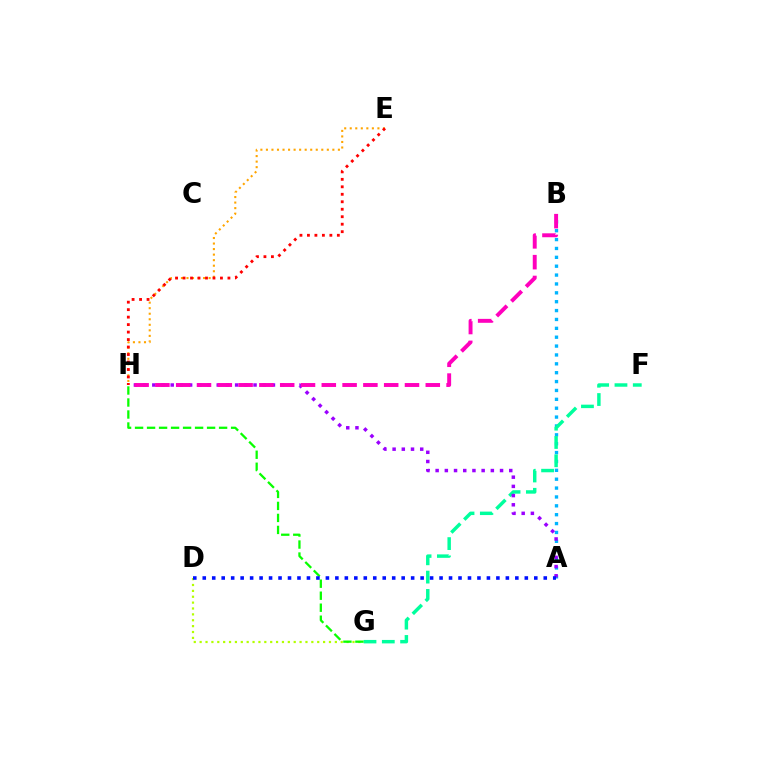{('A', 'B'): [{'color': '#00b5ff', 'line_style': 'dotted', 'thickness': 2.41}], ('E', 'H'): [{'color': '#ffa500', 'line_style': 'dotted', 'thickness': 1.5}, {'color': '#ff0000', 'line_style': 'dotted', 'thickness': 2.03}], ('D', 'G'): [{'color': '#b3ff00', 'line_style': 'dotted', 'thickness': 1.6}], ('F', 'G'): [{'color': '#00ff9d', 'line_style': 'dashed', 'thickness': 2.49}], ('A', 'H'): [{'color': '#9b00ff', 'line_style': 'dotted', 'thickness': 2.5}], ('G', 'H'): [{'color': '#08ff00', 'line_style': 'dashed', 'thickness': 1.63}], ('B', 'H'): [{'color': '#ff00bd', 'line_style': 'dashed', 'thickness': 2.83}], ('A', 'D'): [{'color': '#0010ff', 'line_style': 'dotted', 'thickness': 2.57}]}